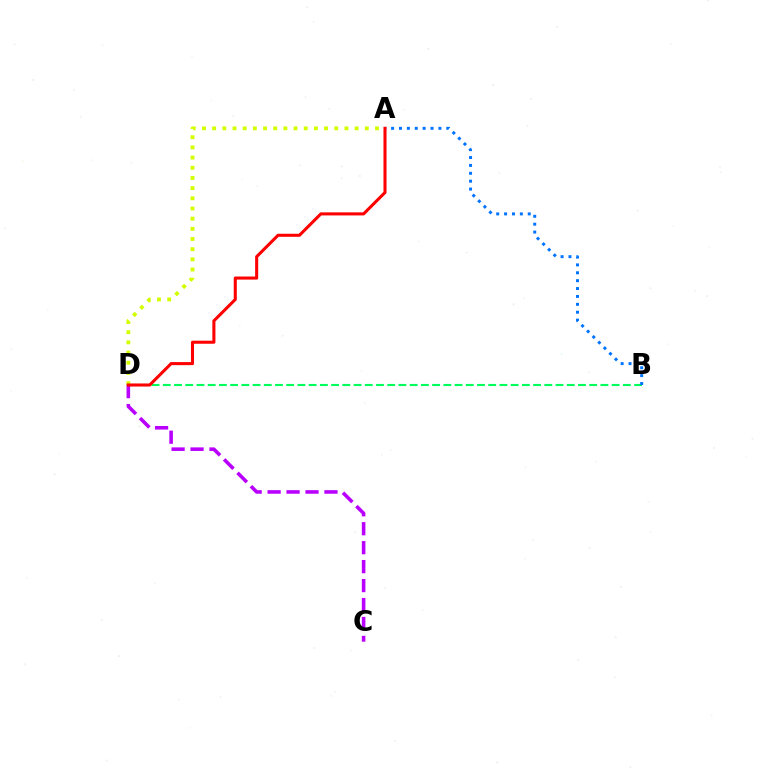{('A', 'D'): [{'color': '#d1ff00', 'line_style': 'dotted', 'thickness': 2.77}, {'color': '#ff0000', 'line_style': 'solid', 'thickness': 2.21}], ('B', 'D'): [{'color': '#00ff5c', 'line_style': 'dashed', 'thickness': 1.52}], ('C', 'D'): [{'color': '#b900ff', 'line_style': 'dashed', 'thickness': 2.58}], ('A', 'B'): [{'color': '#0074ff', 'line_style': 'dotted', 'thickness': 2.14}]}